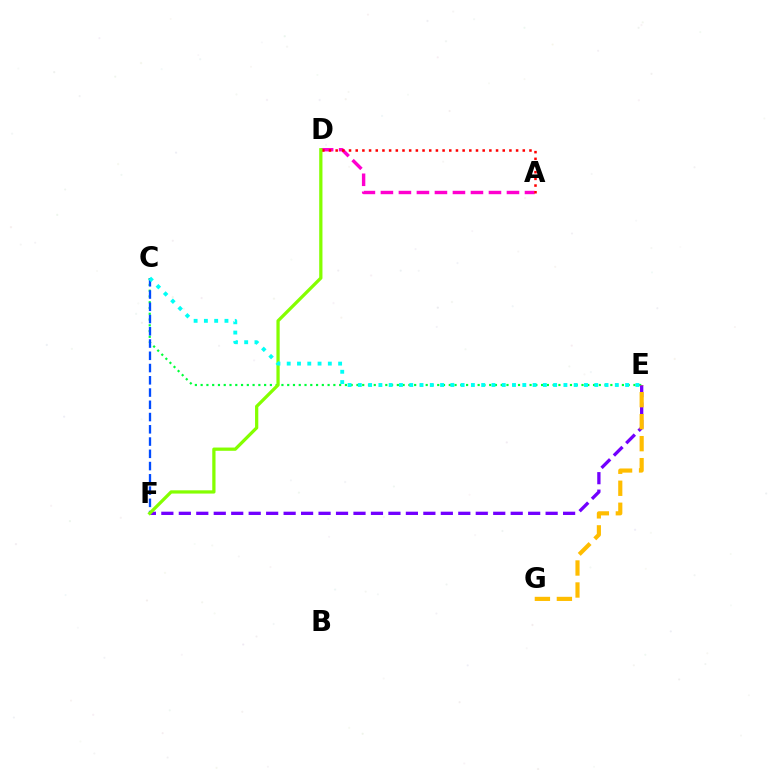{('A', 'D'): [{'color': '#ff00cf', 'line_style': 'dashed', 'thickness': 2.45}, {'color': '#ff0000', 'line_style': 'dotted', 'thickness': 1.82}], ('C', 'E'): [{'color': '#00ff39', 'line_style': 'dotted', 'thickness': 1.57}, {'color': '#00fff6', 'line_style': 'dotted', 'thickness': 2.79}], ('E', 'F'): [{'color': '#7200ff', 'line_style': 'dashed', 'thickness': 2.37}], ('C', 'F'): [{'color': '#004bff', 'line_style': 'dashed', 'thickness': 1.66}], ('D', 'F'): [{'color': '#84ff00', 'line_style': 'solid', 'thickness': 2.34}], ('E', 'G'): [{'color': '#ffbd00', 'line_style': 'dashed', 'thickness': 2.99}]}